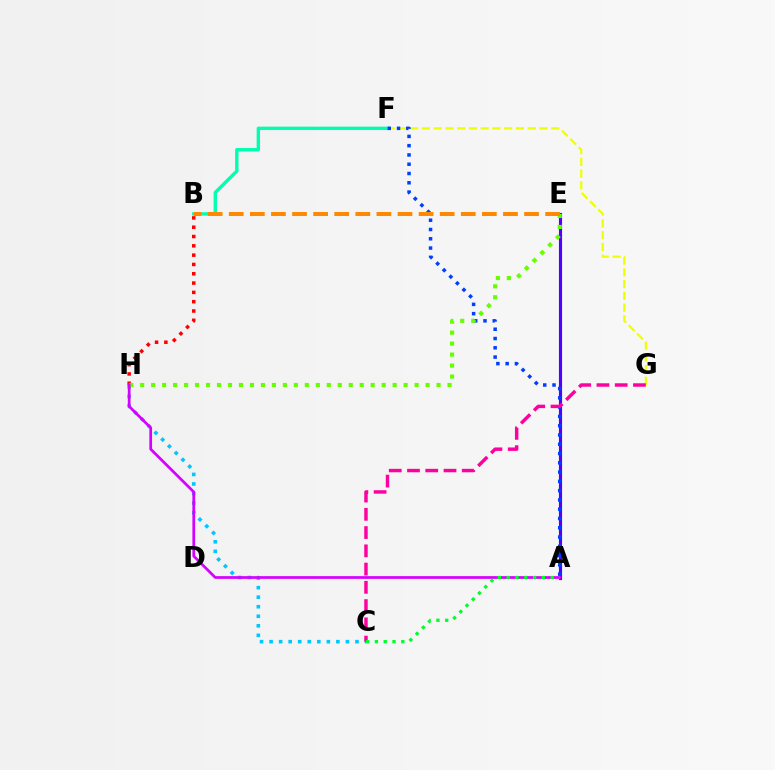{('B', 'F'): [{'color': '#00ffaf', 'line_style': 'solid', 'thickness': 2.43}], ('B', 'H'): [{'color': '#ff0000', 'line_style': 'dotted', 'thickness': 2.53}], ('C', 'H'): [{'color': '#00c7ff', 'line_style': 'dotted', 'thickness': 2.59}], ('A', 'E'): [{'color': '#4f00ff', 'line_style': 'solid', 'thickness': 2.25}], ('F', 'G'): [{'color': '#eeff00', 'line_style': 'dashed', 'thickness': 1.6}], ('A', 'F'): [{'color': '#003fff', 'line_style': 'dotted', 'thickness': 2.52}], ('E', 'H'): [{'color': '#66ff00', 'line_style': 'dotted', 'thickness': 2.98}], ('C', 'G'): [{'color': '#ff00a0', 'line_style': 'dashed', 'thickness': 2.48}], ('A', 'H'): [{'color': '#d600ff', 'line_style': 'solid', 'thickness': 1.96}], ('A', 'C'): [{'color': '#00ff27', 'line_style': 'dotted', 'thickness': 2.39}], ('B', 'E'): [{'color': '#ff8800', 'line_style': 'dashed', 'thickness': 2.87}]}